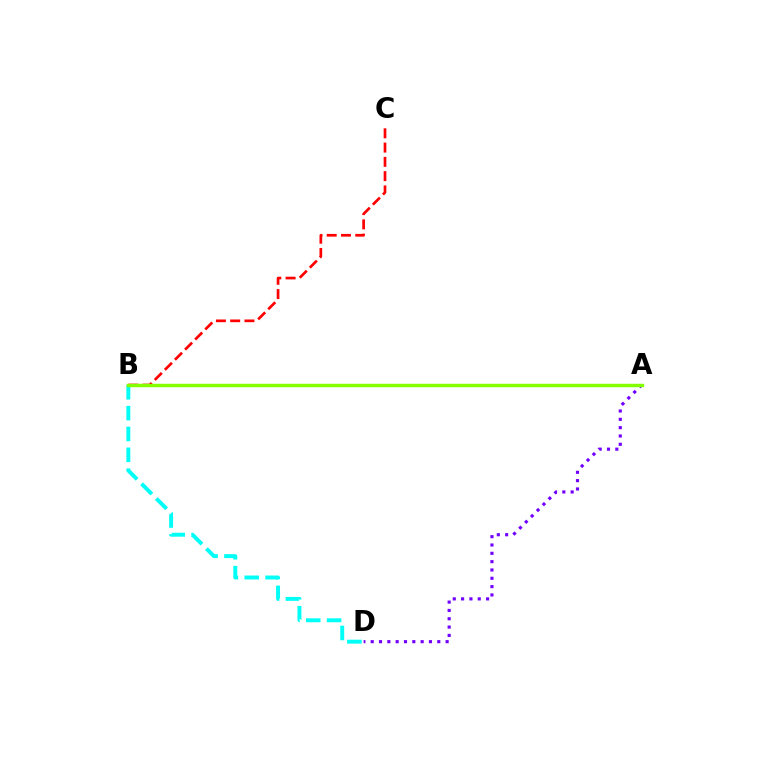{('B', 'C'): [{'color': '#ff0000', 'line_style': 'dashed', 'thickness': 1.94}], ('A', 'D'): [{'color': '#7200ff', 'line_style': 'dotted', 'thickness': 2.26}], ('B', 'D'): [{'color': '#00fff6', 'line_style': 'dashed', 'thickness': 2.83}], ('A', 'B'): [{'color': '#84ff00', 'line_style': 'solid', 'thickness': 2.48}]}